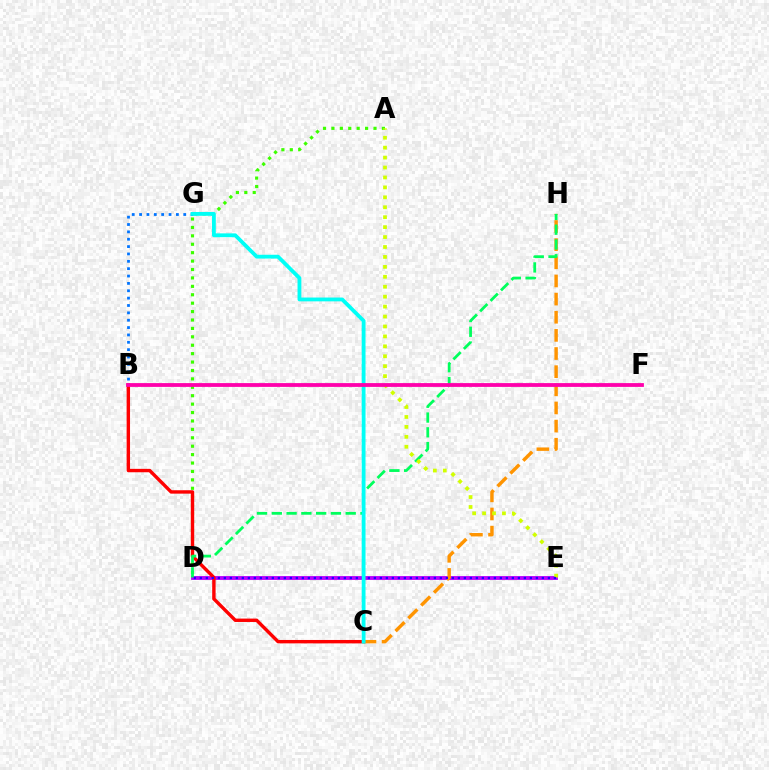{('A', 'D'): [{'color': '#3dff00', 'line_style': 'dotted', 'thickness': 2.29}], ('D', 'E'): [{'color': '#b900ff', 'line_style': 'solid', 'thickness': 2.77}, {'color': '#2500ff', 'line_style': 'dotted', 'thickness': 1.63}], ('B', 'C'): [{'color': '#ff0000', 'line_style': 'solid', 'thickness': 2.45}], ('C', 'H'): [{'color': '#ff9400', 'line_style': 'dashed', 'thickness': 2.46}], ('D', 'H'): [{'color': '#00ff5c', 'line_style': 'dashed', 'thickness': 2.01}], ('A', 'E'): [{'color': '#d1ff00', 'line_style': 'dotted', 'thickness': 2.7}], ('B', 'G'): [{'color': '#0074ff', 'line_style': 'dotted', 'thickness': 2.0}], ('C', 'G'): [{'color': '#00fff6', 'line_style': 'solid', 'thickness': 2.74}], ('B', 'F'): [{'color': '#ff00ac', 'line_style': 'solid', 'thickness': 2.73}]}